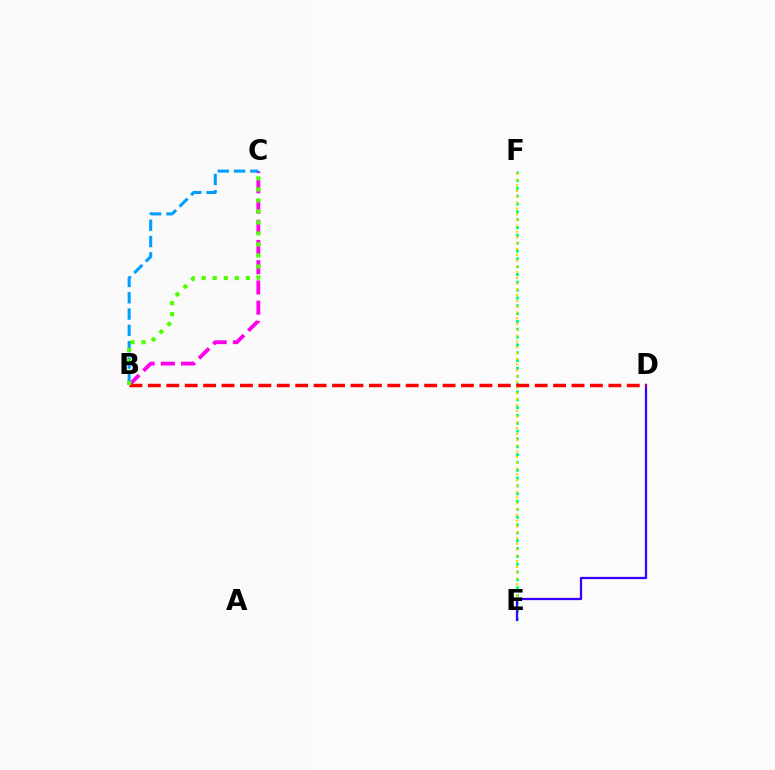{('E', 'F'): [{'color': '#00ff86', 'line_style': 'dotted', 'thickness': 2.13}, {'color': '#ffd500', 'line_style': 'dotted', 'thickness': 1.57}], ('B', 'C'): [{'color': '#ff00ed', 'line_style': 'dashed', 'thickness': 2.75}, {'color': '#009eff', 'line_style': 'dashed', 'thickness': 2.21}, {'color': '#4fff00', 'line_style': 'dotted', 'thickness': 2.99}], ('D', 'E'): [{'color': '#3700ff', 'line_style': 'solid', 'thickness': 1.63}], ('B', 'D'): [{'color': '#ff0000', 'line_style': 'dashed', 'thickness': 2.5}]}